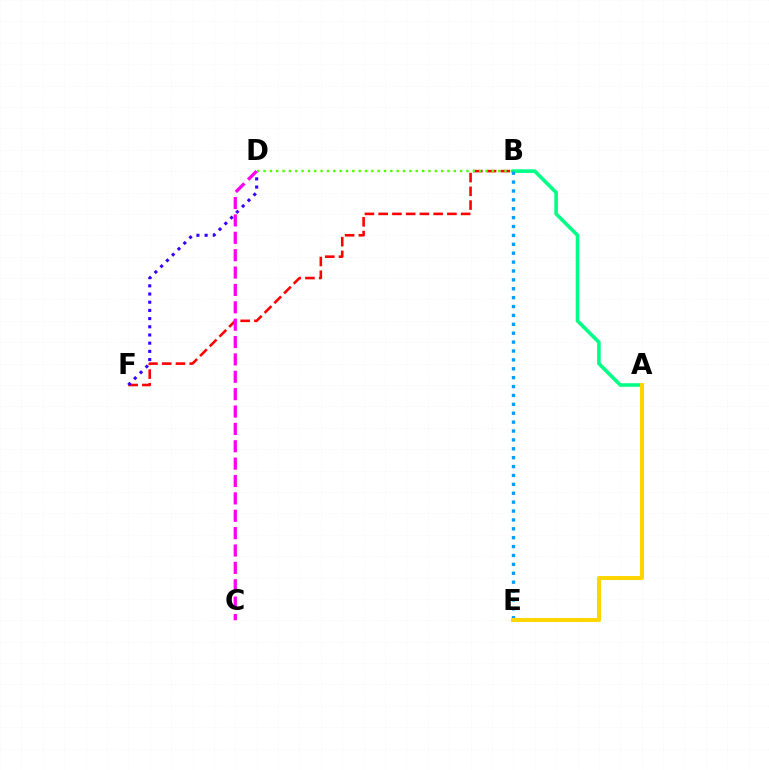{('B', 'F'): [{'color': '#ff0000', 'line_style': 'dashed', 'thickness': 1.87}], ('D', 'F'): [{'color': '#3700ff', 'line_style': 'dotted', 'thickness': 2.23}], ('B', 'D'): [{'color': '#4fff00', 'line_style': 'dotted', 'thickness': 1.72}], ('C', 'D'): [{'color': '#ff00ed', 'line_style': 'dashed', 'thickness': 2.36}], ('A', 'B'): [{'color': '#00ff86', 'line_style': 'solid', 'thickness': 2.58}], ('B', 'E'): [{'color': '#009eff', 'line_style': 'dotted', 'thickness': 2.42}], ('A', 'E'): [{'color': '#ffd500', 'line_style': 'solid', 'thickness': 2.9}]}